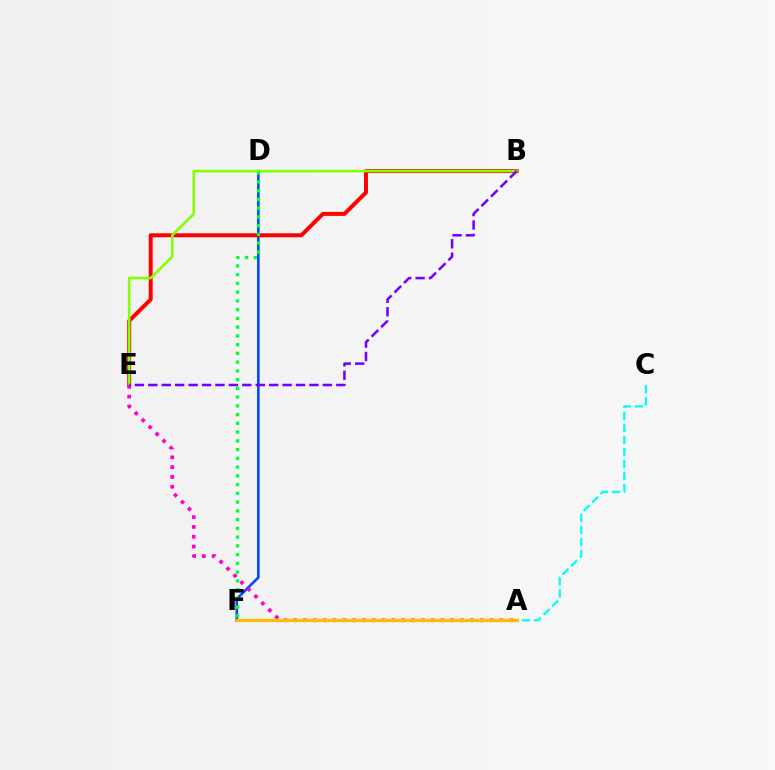{('D', 'F'): [{'color': '#004bff', 'line_style': 'solid', 'thickness': 1.89}, {'color': '#00ff39', 'line_style': 'dotted', 'thickness': 2.38}], ('A', 'C'): [{'color': '#00fff6', 'line_style': 'dashed', 'thickness': 1.64}], ('B', 'E'): [{'color': '#ff0000', 'line_style': 'solid', 'thickness': 2.86}, {'color': '#84ff00', 'line_style': 'solid', 'thickness': 1.87}, {'color': '#7200ff', 'line_style': 'dashed', 'thickness': 1.82}], ('A', 'E'): [{'color': '#ff00cf', 'line_style': 'dotted', 'thickness': 2.67}], ('A', 'F'): [{'color': '#ffbd00', 'line_style': 'solid', 'thickness': 2.31}]}